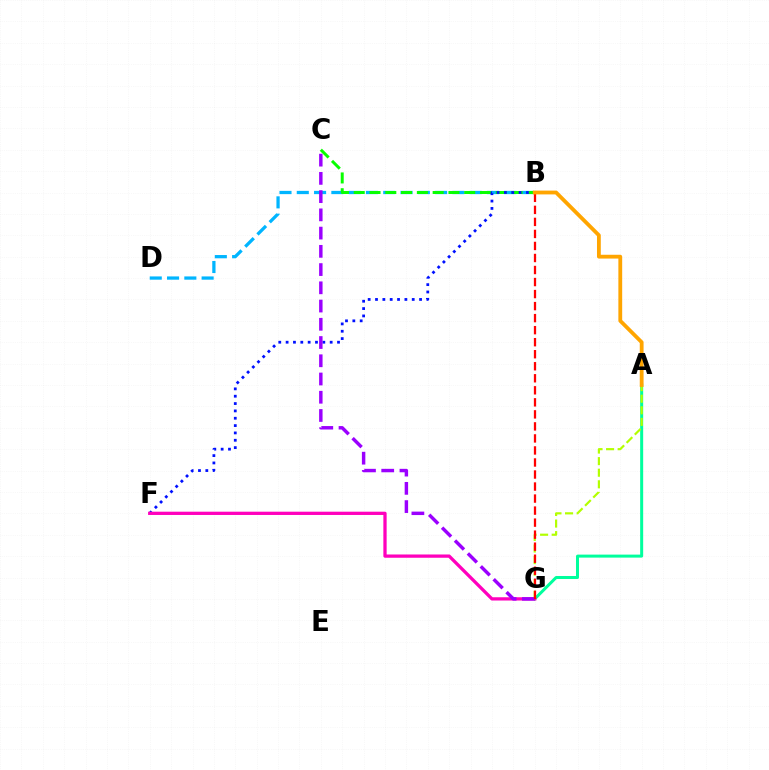{('B', 'D'): [{'color': '#00b5ff', 'line_style': 'dashed', 'thickness': 2.35}], ('B', 'C'): [{'color': '#08ff00', 'line_style': 'dashed', 'thickness': 2.14}], ('A', 'G'): [{'color': '#00ff9d', 'line_style': 'solid', 'thickness': 2.16}, {'color': '#b3ff00', 'line_style': 'dashed', 'thickness': 1.57}], ('B', 'F'): [{'color': '#0010ff', 'line_style': 'dotted', 'thickness': 2.0}], ('F', 'G'): [{'color': '#ff00bd', 'line_style': 'solid', 'thickness': 2.36}], ('C', 'G'): [{'color': '#9b00ff', 'line_style': 'dashed', 'thickness': 2.48}], ('B', 'G'): [{'color': '#ff0000', 'line_style': 'dashed', 'thickness': 1.63}], ('A', 'B'): [{'color': '#ffa500', 'line_style': 'solid', 'thickness': 2.74}]}